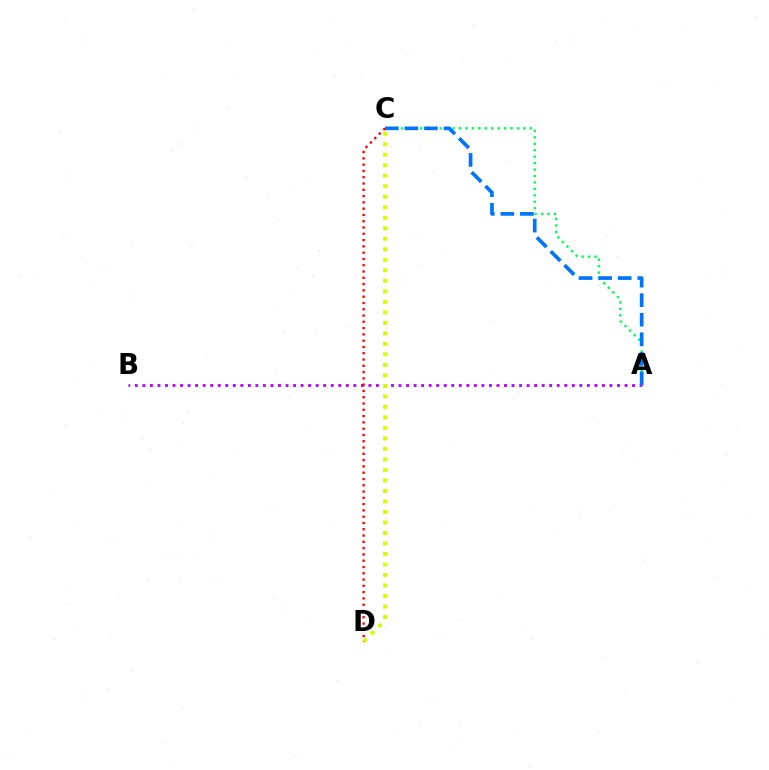{('A', 'B'): [{'color': '#b900ff', 'line_style': 'dotted', 'thickness': 2.05}], ('A', 'C'): [{'color': '#00ff5c', 'line_style': 'dotted', 'thickness': 1.75}, {'color': '#0074ff', 'line_style': 'dashed', 'thickness': 2.66}], ('C', 'D'): [{'color': '#d1ff00', 'line_style': 'dotted', 'thickness': 2.85}, {'color': '#ff0000', 'line_style': 'dotted', 'thickness': 1.71}]}